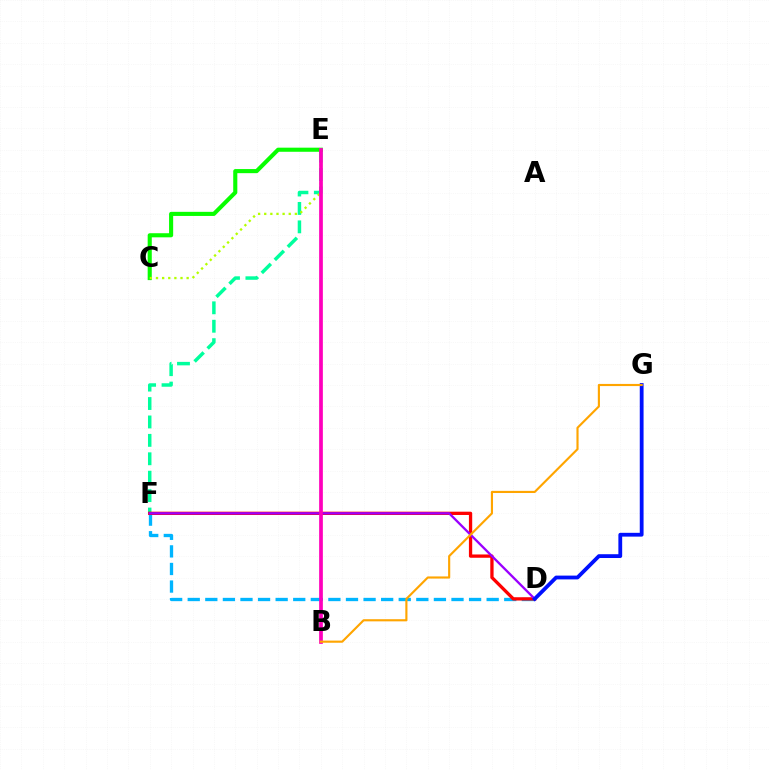{('E', 'F'): [{'color': '#00ff9d', 'line_style': 'dashed', 'thickness': 2.5}], ('D', 'F'): [{'color': '#00b5ff', 'line_style': 'dashed', 'thickness': 2.39}, {'color': '#ff0000', 'line_style': 'solid', 'thickness': 2.37}, {'color': '#9b00ff', 'line_style': 'solid', 'thickness': 1.67}], ('C', 'E'): [{'color': '#08ff00', 'line_style': 'solid', 'thickness': 2.95}, {'color': '#b3ff00', 'line_style': 'dotted', 'thickness': 1.66}], ('B', 'E'): [{'color': '#ff00bd', 'line_style': 'solid', 'thickness': 2.68}], ('D', 'G'): [{'color': '#0010ff', 'line_style': 'solid', 'thickness': 2.73}], ('B', 'G'): [{'color': '#ffa500', 'line_style': 'solid', 'thickness': 1.54}]}